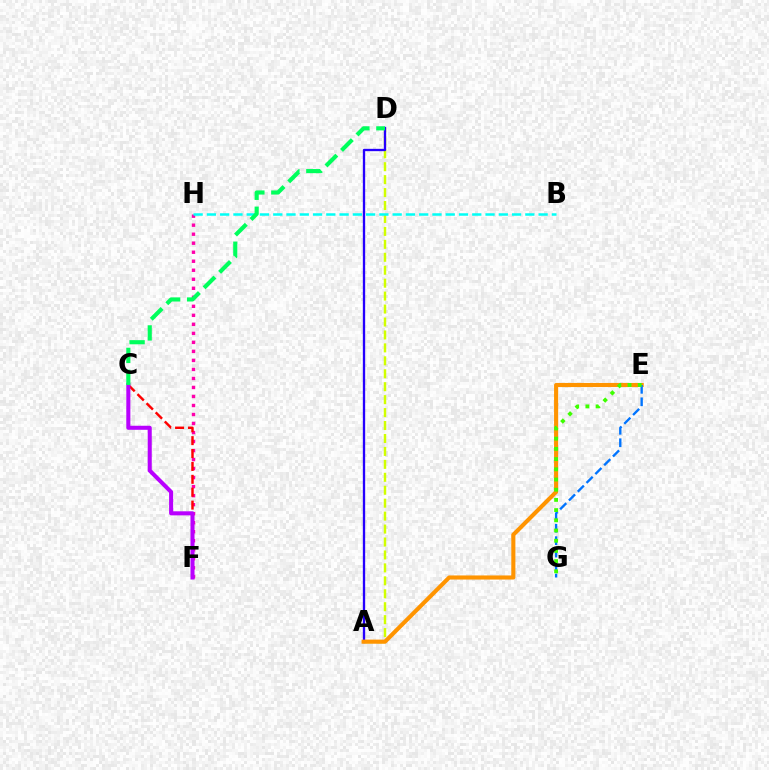{('A', 'D'): [{'color': '#d1ff00', 'line_style': 'dashed', 'thickness': 1.76}, {'color': '#2500ff', 'line_style': 'solid', 'thickness': 1.67}], ('F', 'H'): [{'color': '#ff00ac', 'line_style': 'dotted', 'thickness': 2.45}], ('C', 'F'): [{'color': '#ff0000', 'line_style': 'dashed', 'thickness': 1.75}, {'color': '#b900ff', 'line_style': 'solid', 'thickness': 2.92}], ('A', 'E'): [{'color': '#ff9400', 'line_style': 'solid', 'thickness': 2.96}], ('E', 'G'): [{'color': '#0074ff', 'line_style': 'dashed', 'thickness': 1.69}, {'color': '#3dff00', 'line_style': 'dotted', 'thickness': 2.77}], ('B', 'H'): [{'color': '#00fff6', 'line_style': 'dashed', 'thickness': 1.8}], ('C', 'D'): [{'color': '#00ff5c', 'line_style': 'dashed', 'thickness': 2.98}]}